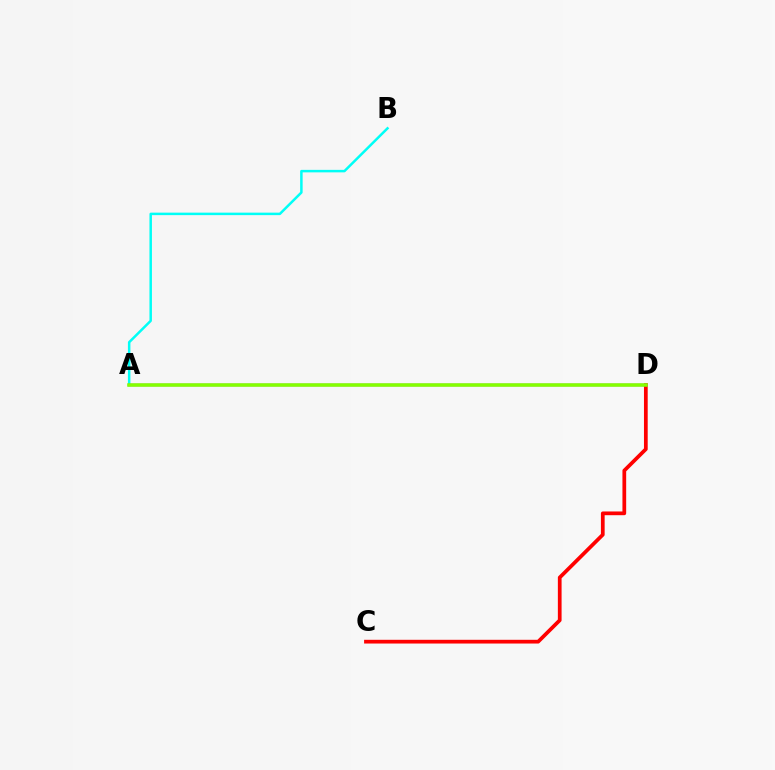{('A', 'B'): [{'color': '#00fff6', 'line_style': 'solid', 'thickness': 1.8}], ('C', 'D'): [{'color': '#ff0000', 'line_style': 'solid', 'thickness': 2.69}], ('A', 'D'): [{'color': '#7200ff', 'line_style': 'solid', 'thickness': 1.68}, {'color': '#84ff00', 'line_style': 'solid', 'thickness': 2.54}]}